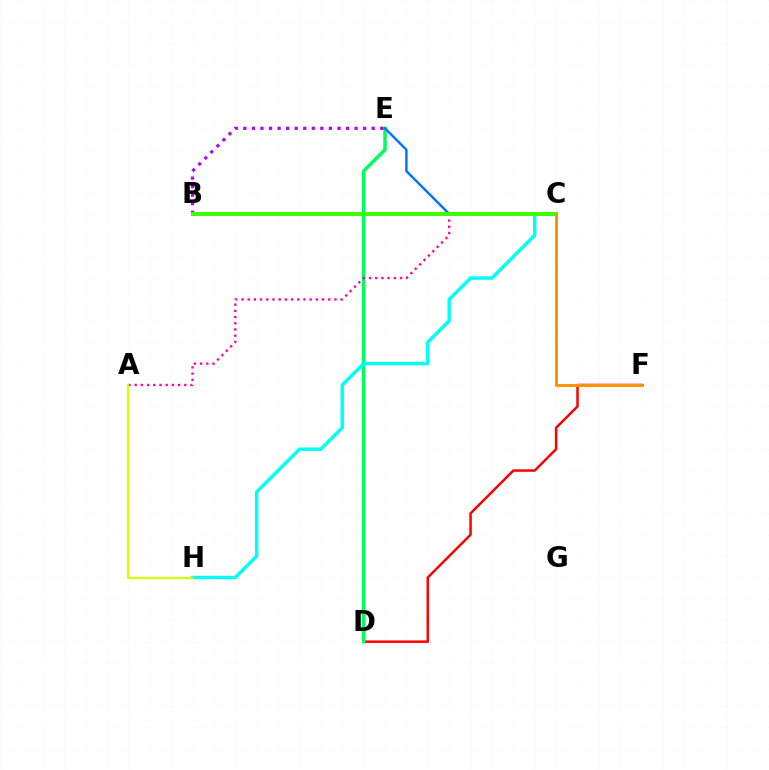{('D', 'F'): [{'color': '#ff0000', 'line_style': 'solid', 'thickness': 1.8}], ('D', 'E'): [{'color': '#00ff5c', 'line_style': 'solid', 'thickness': 2.52}], ('C', 'E'): [{'color': '#0074ff', 'line_style': 'solid', 'thickness': 1.75}], ('A', 'C'): [{'color': '#ff00ac', 'line_style': 'dotted', 'thickness': 1.68}], ('C', 'H'): [{'color': '#00fff6', 'line_style': 'solid', 'thickness': 2.47}], ('B', 'C'): [{'color': '#2500ff', 'line_style': 'dotted', 'thickness': 2.12}, {'color': '#3dff00', 'line_style': 'solid', 'thickness': 2.86}], ('B', 'E'): [{'color': '#b900ff', 'line_style': 'dotted', 'thickness': 2.32}], ('C', 'F'): [{'color': '#ff9400', 'line_style': 'solid', 'thickness': 2.19}], ('A', 'H'): [{'color': '#d1ff00', 'line_style': 'solid', 'thickness': 1.59}]}